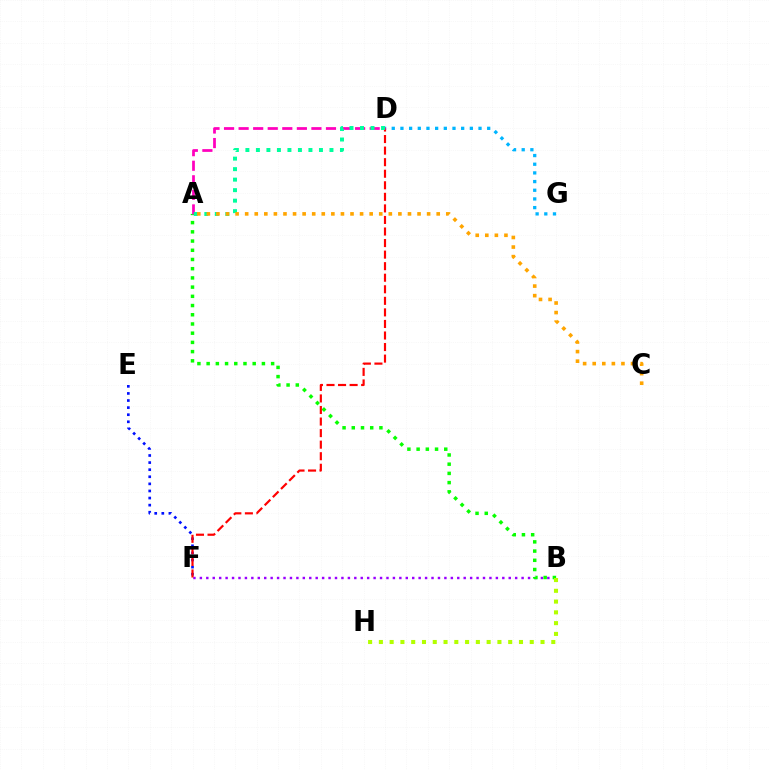{('B', 'F'): [{'color': '#9b00ff', 'line_style': 'dotted', 'thickness': 1.75}], ('A', 'B'): [{'color': '#08ff00', 'line_style': 'dotted', 'thickness': 2.5}], ('E', 'F'): [{'color': '#0010ff', 'line_style': 'dotted', 'thickness': 1.93}], ('D', 'G'): [{'color': '#00b5ff', 'line_style': 'dotted', 'thickness': 2.36}], ('D', 'F'): [{'color': '#ff0000', 'line_style': 'dashed', 'thickness': 1.57}], ('B', 'H'): [{'color': '#b3ff00', 'line_style': 'dotted', 'thickness': 2.93}], ('A', 'D'): [{'color': '#ff00bd', 'line_style': 'dashed', 'thickness': 1.98}, {'color': '#00ff9d', 'line_style': 'dotted', 'thickness': 2.86}], ('A', 'C'): [{'color': '#ffa500', 'line_style': 'dotted', 'thickness': 2.6}]}